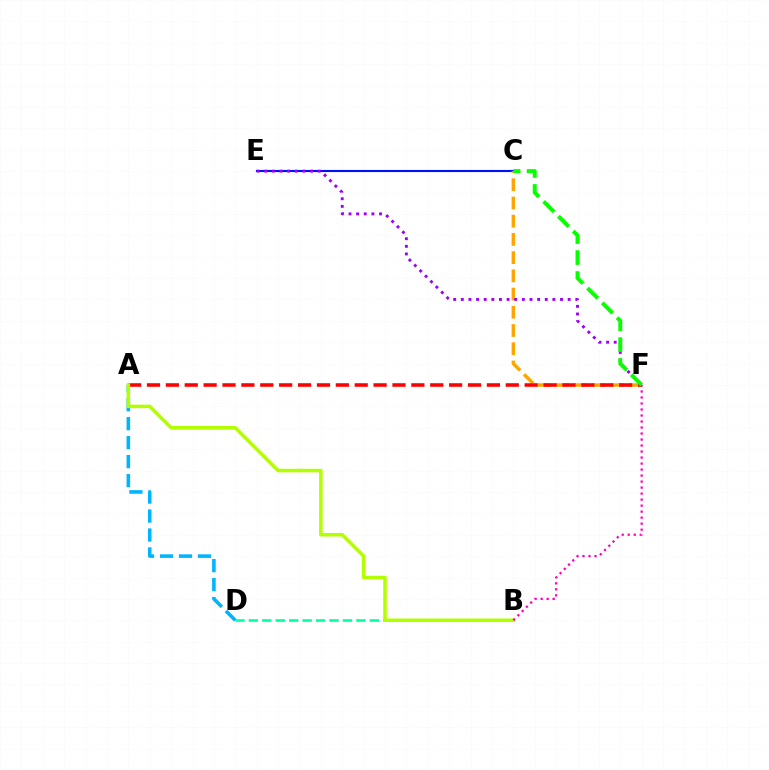{('C', 'E'): [{'color': '#0010ff', 'line_style': 'solid', 'thickness': 1.53}], ('C', 'F'): [{'color': '#ffa500', 'line_style': 'dashed', 'thickness': 2.47}, {'color': '#08ff00', 'line_style': 'dashed', 'thickness': 2.85}], ('B', 'D'): [{'color': '#00ff9d', 'line_style': 'dashed', 'thickness': 1.83}], ('A', 'D'): [{'color': '#00b5ff', 'line_style': 'dashed', 'thickness': 2.58}], ('A', 'F'): [{'color': '#ff0000', 'line_style': 'dashed', 'thickness': 2.57}], ('A', 'B'): [{'color': '#b3ff00', 'line_style': 'solid', 'thickness': 2.54}], ('B', 'F'): [{'color': '#ff00bd', 'line_style': 'dotted', 'thickness': 1.63}], ('E', 'F'): [{'color': '#9b00ff', 'line_style': 'dotted', 'thickness': 2.07}]}